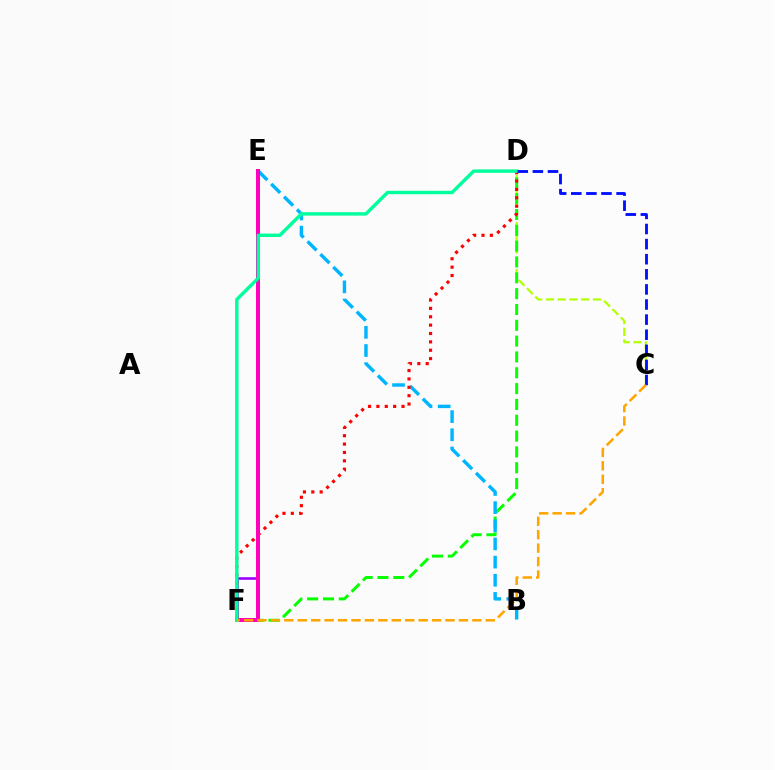{('C', 'D'): [{'color': '#b3ff00', 'line_style': 'dashed', 'thickness': 1.6}, {'color': '#0010ff', 'line_style': 'dashed', 'thickness': 2.05}], ('D', 'F'): [{'color': '#08ff00', 'line_style': 'dashed', 'thickness': 2.15}, {'color': '#ff0000', 'line_style': 'dotted', 'thickness': 2.27}, {'color': '#00ff9d', 'line_style': 'solid', 'thickness': 2.47}], ('E', 'F'): [{'color': '#9b00ff', 'line_style': 'solid', 'thickness': 1.89}, {'color': '#ff00bd', 'line_style': 'solid', 'thickness': 2.87}], ('B', 'E'): [{'color': '#00b5ff', 'line_style': 'dashed', 'thickness': 2.47}], ('C', 'F'): [{'color': '#ffa500', 'line_style': 'dashed', 'thickness': 1.82}]}